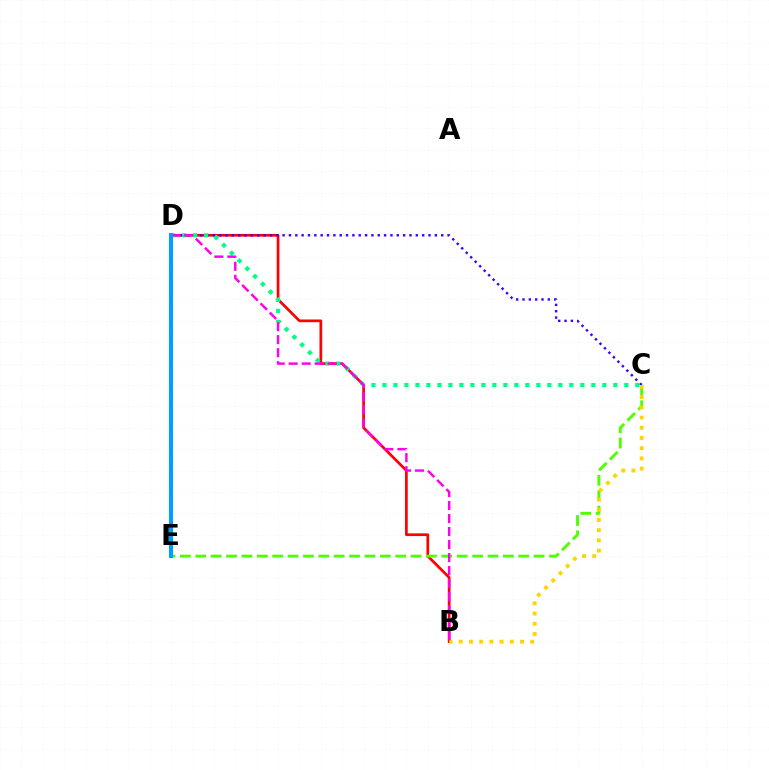{('B', 'D'): [{'color': '#ff0000', 'line_style': 'solid', 'thickness': 1.95}, {'color': '#ff00ed', 'line_style': 'dashed', 'thickness': 1.77}], ('C', 'E'): [{'color': '#4fff00', 'line_style': 'dashed', 'thickness': 2.09}], ('C', 'D'): [{'color': '#3700ff', 'line_style': 'dotted', 'thickness': 1.72}, {'color': '#00ff86', 'line_style': 'dotted', 'thickness': 2.99}], ('B', 'C'): [{'color': '#ffd500', 'line_style': 'dotted', 'thickness': 2.77}], ('D', 'E'): [{'color': '#009eff', 'line_style': 'solid', 'thickness': 2.93}]}